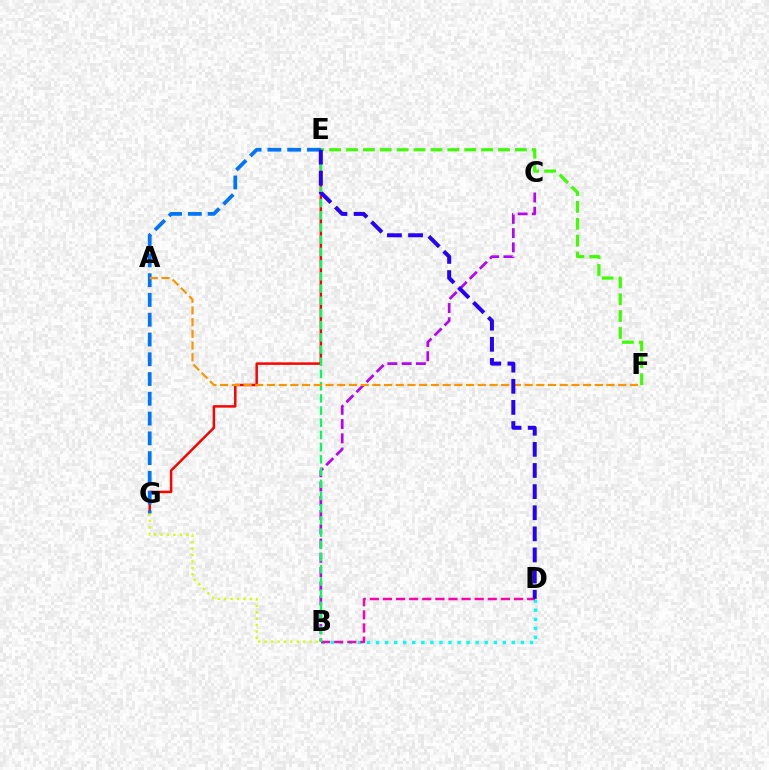{('E', 'G'): [{'color': '#ff0000', 'line_style': 'solid', 'thickness': 1.79}, {'color': '#0074ff', 'line_style': 'dashed', 'thickness': 2.69}], ('E', 'F'): [{'color': '#3dff00', 'line_style': 'dashed', 'thickness': 2.29}], ('B', 'D'): [{'color': '#00fff6', 'line_style': 'dotted', 'thickness': 2.46}, {'color': '#ff00ac', 'line_style': 'dashed', 'thickness': 1.78}], ('B', 'C'): [{'color': '#b900ff', 'line_style': 'dashed', 'thickness': 1.94}], ('B', 'E'): [{'color': '#00ff5c', 'line_style': 'dashed', 'thickness': 1.66}], ('A', 'F'): [{'color': '#ff9400', 'line_style': 'dashed', 'thickness': 1.59}], ('B', 'G'): [{'color': '#d1ff00', 'line_style': 'dotted', 'thickness': 1.74}], ('D', 'E'): [{'color': '#2500ff', 'line_style': 'dashed', 'thickness': 2.87}]}